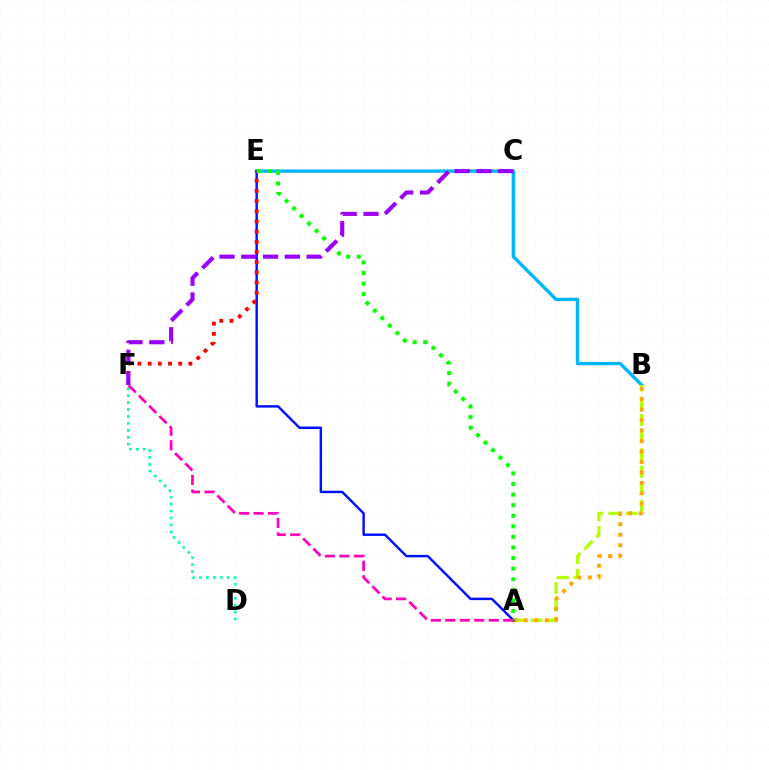{('B', 'E'): [{'color': '#00b5ff', 'line_style': 'solid', 'thickness': 2.42}], ('A', 'B'): [{'color': '#b3ff00', 'line_style': 'dashed', 'thickness': 2.34}, {'color': '#ffa500', 'line_style': 'dotted', 'thickness': 2.84}], ('D', 'F'): [{'color': '#00ff9d', 'line_style': 'dotted', 'thickness': 1.88}], ('A', 'E'): [{'color': '#0010ff', 'line_style': 'solid', 'thickness': 1.76}, {'color': '#08ff00', 'line_style': 'dotted', 'thickness': 2.87}], ('A', 'F'): [{'color': '#ff00bd', 'line_style': 'dashed', 'thickness': 1.97}], ('E', 'F'): [{'color': '#ff0000', 'line_style': 'dotted', 'thickness': 2.77}], ('C', 'F'): [{'color': '#9b00ff', 'line_style': 'dashed', 'thickness': 2.96}]}